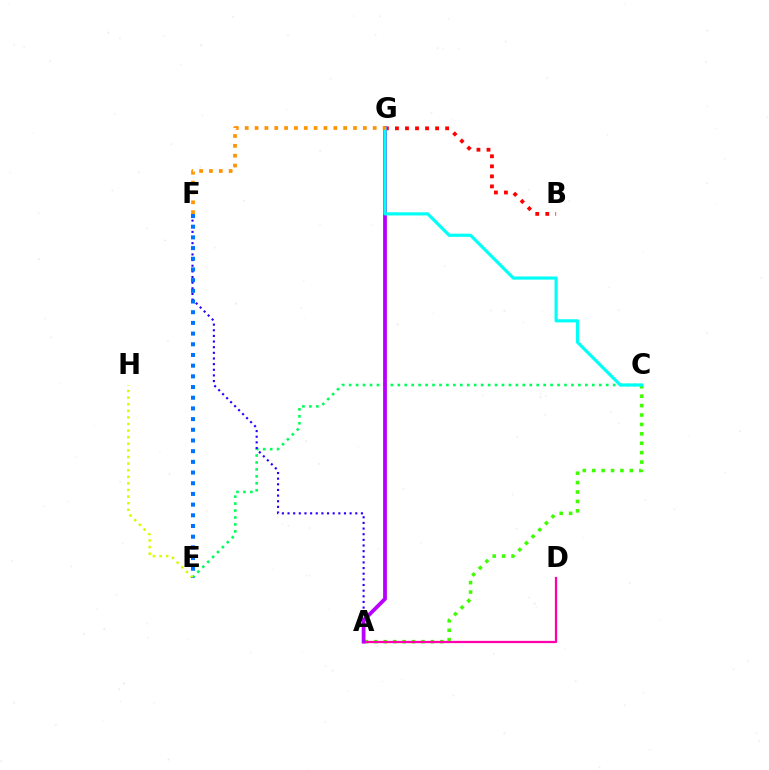{('C', 'E'): [{'color': '#00ff5c', 'line_style': 'dotted', 'thickness': 1.89}], ('A', 'F'): [{'color': '#2500ff', 'line_style': 'dotted', 'thickness': 1.53}], ('E', 'H'): [{'color': '#d1ff00', 'line_style': 'dotted', 'thickness': 1.79}], ('B', 'G'): [{'color': '#ff0000', 'line_style': 'dotted', 'thickness': 2.73}], ('A', 'C'): [{'color': '#3dff00', 'line_style': 'dotted', 'thickness': 2.56}], ('A', 'D'): [{'color': '#ff00ac', 'line_style': 'solid', 'thickness': 1.63}], ('E', 'F'): [{'color': '#0074ff', 'line_style': 'dotted', 'thickness': 2.9}], ('A', 'G'): [{'color': '#b900ff', 'line_style': 'solid', 'thickness': 2.72}], ('C', 'G'): [{'color': '#00fff6', 'line_style': 'solid', 'thickness': 2.28}], ('F', 'G'): [{'color': '#ff9400', 'line_style': 'dotted', 'thickness': 2.68}]}